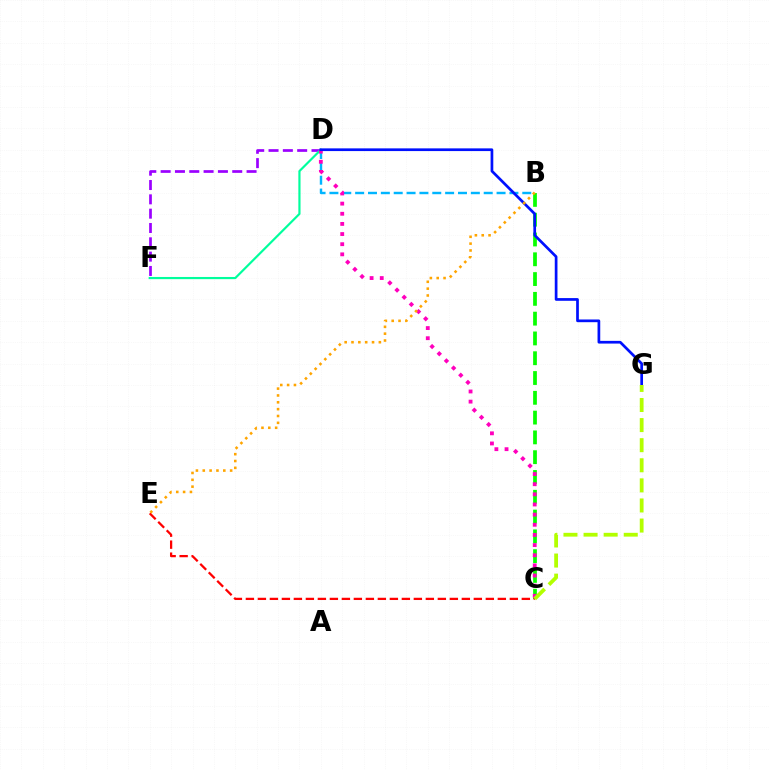{('D', 'F'): [{'color': '#9b00ff', 'line_style': 'dashed', 'thickness': 1.95}, {'color': '#00ff9d', 'line_style': 'solid', 'thickness': 1.57}], ('B', 'D'): [{'color': '#00b5ff', 'line_style': 'dashed', 'thickness': 1.75}], ('B', 'C'): [{'color': '#08ff00', 'line_style': 'dashed', 'thickness': 2.69}], ('C', 'D'): [{'color': '#ff00bd', 'line_style': 'dotted', 'thickness': 2.76}], ('D', 'G'): [{'color': '#0010ff', 'line_style': 'solid', 'thickness': 1.95}], ('C', 'E'): [{'color': '#ff0000', 'line_style': 'dashed', 'thickness': 1.63}], ('C', 'G'): [{'color': '#b3ff00', 'line_style': 'dashed', 'thickness': 2.73}], ('B', 'E'): [{'color': '#ffa500', 'line_style': 'dotted', 'thickness': 1.86}]}